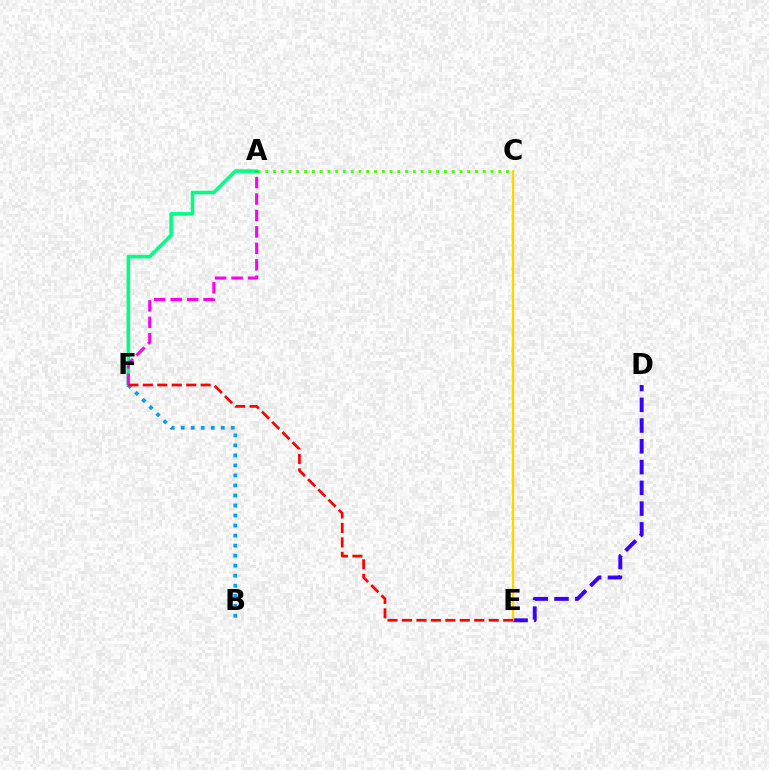{('D', 'E'): [{'color': '#3700ff', 'line_style': 'dashed', 'thickness': 2.82}], ('A', 'C'): [{'color': '#4fff00', 'line_style': 'dotted', 'thickness': 2.11}], ('A', 'F'): [{'color': '#00ff86', 'line_style': 'solid', 'thickness': 2.58}, {'color': '#ff00ed', 'line_style': 'dashed', 'thickness': 2.23}], ('B', 'F'): [{'color': '#009eff', 'line_style': 'dotted', 'thickness': 2.72}], ('C', 'E'): [{'color': '#ffd500', 'line_style': 'solid', 'thickness': 1.7}], ('E', 'F'): [{'color': '#ff0000', 'line_style': 'dashed', 'thickness': 1.96}]}